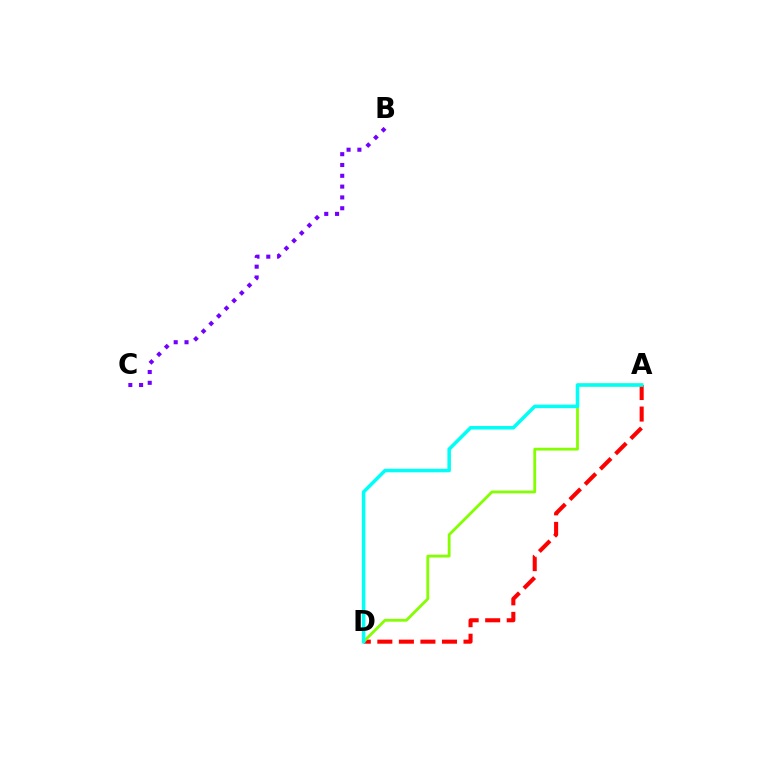{('A', 'D'): [{'color': '#ff0000', 'line_style': 'dashed', 'thickness': 2.93}, {'color': '#84ff00', 'line_style': 'solid', 'thickness': 2.02}, {'color': '#00fff6', 'line_style': 'solid', 'thickness': 2.53}], ('B', 'C'): [{'color': '#7200ff', 'line_style': 'dotted', 'thickness': 2.94}]}